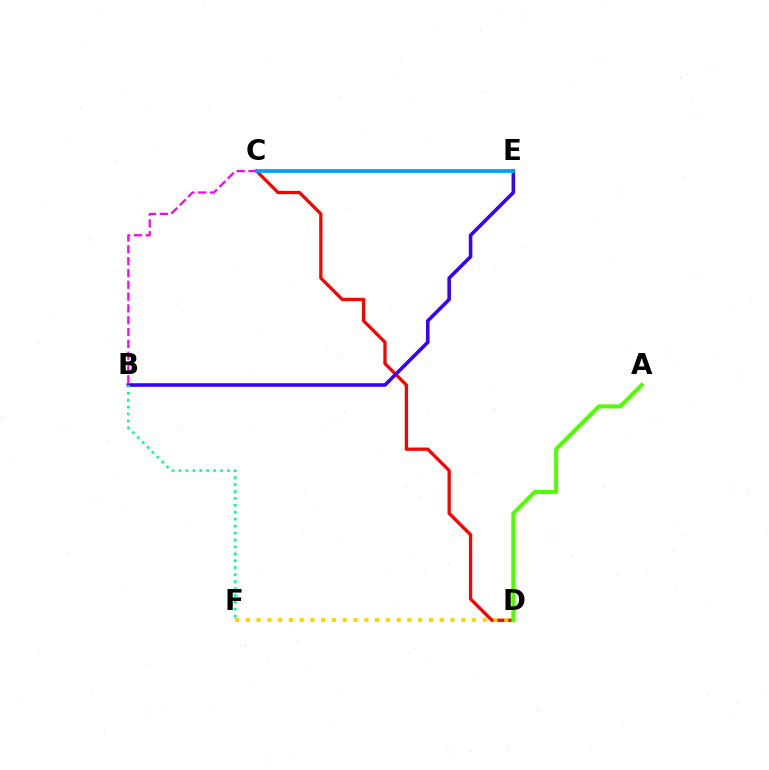{('C', 'D'): [{'color': '#ff0000', 'line_style': 'solid', 'thickness': 2.37}], ('B', 'E'): [{'color': '#3700ff', 'line_style': 'solid', 'thickness': 2.57}], ('B', 'C'): [{'color': '#ff00ed', 'line_style': 'dashed', 'thickness': 1.61}], ('C', 'E'): [{'color': '#009eff', 'line_style': 'solid', 'thickness': 2.66}], ('D', 'F'): [{'color': '#ffd500', 'line_style': 'dotted', 'thickness': 2.93}], ('A', 'D'): [{'color': '#4fff00', 'line_style': 'solid', 'thickness': 2.87}], ('B', 'F'): [{'color': '#00ff86', 'line_style': 'dotted', 'thickness': 1.88}]}